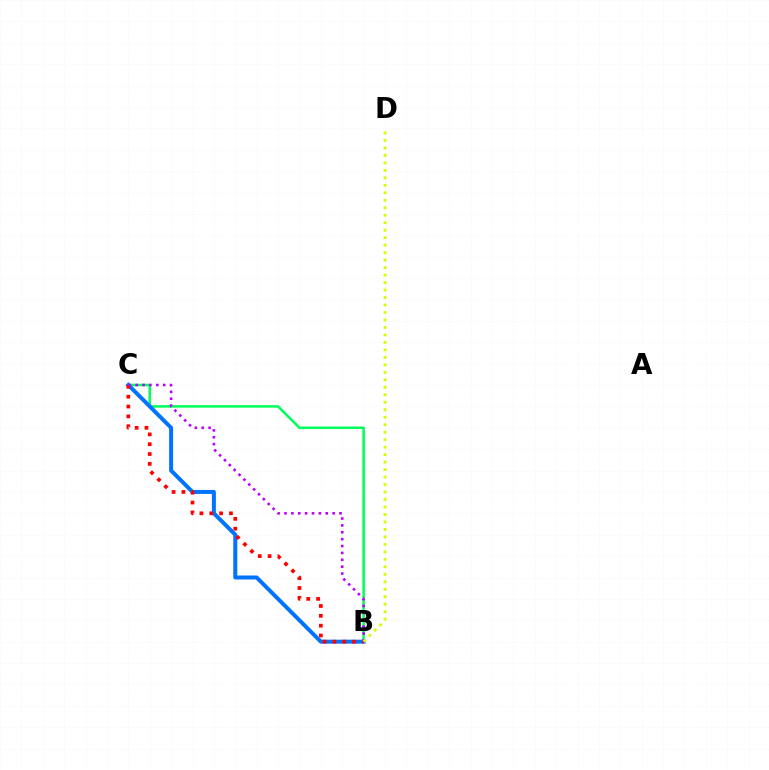{('B', 'C'): [{'color': '#00ff5c', 'line_style': 'solid', 'thickness': 1.82}, {'color': '#0074ff', 'line_style': 'solid', 'thickness': 2.87}, {'color': '#ff0000', 'line_style': 'dotted', 'thickness': 2.67}, {'color': '#b900ff', 'line_style': 'dotted', 'thickness': 1.87}], ('B', 'D'): [{'color': '#d1ff00', 'line_style': 'dotted', 'thickness': 2.03}]}